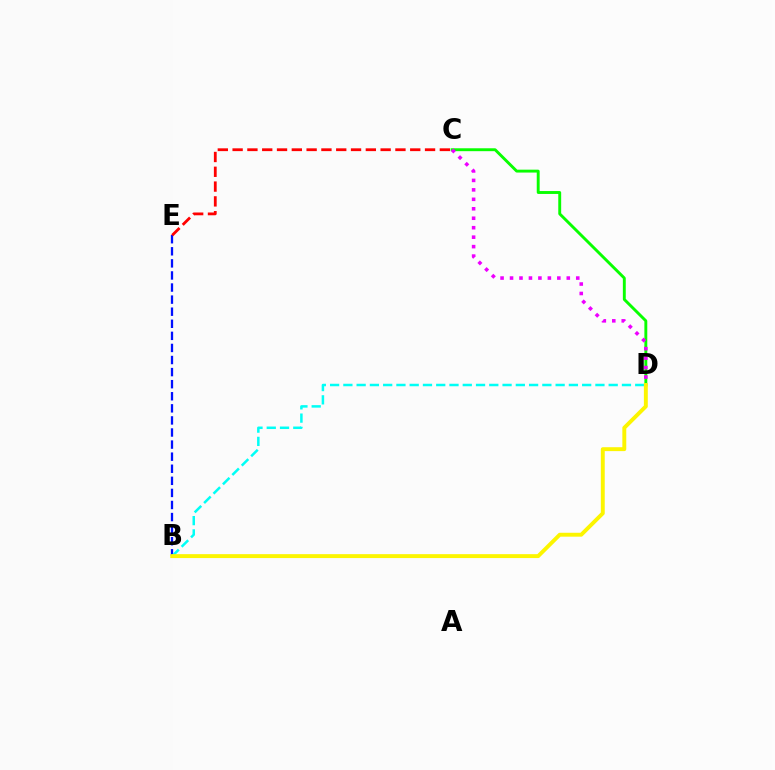{('C', 'D'): [{'color': '#08ff00', 'line_style': 'solid', 'thickness': 2.09}, {'color': '#ee00ff', 'line_style': 'dotted', 'thickness': 2.57}], ('B', 'E'): [{'color': '#0010ff', 'line_style': 'dashed', 'thickness': 1.64}], ('B', 'D'): [{'color': '#00fff6', 'line_style': 'dashed', 'thickness': 1.8}, {'color': '#fcf500', 'line_style': 'solid', 'thickness': 2.82}], ('C', 'E'): [{'color': '#ff0000', 'line_style': 'dashed', 'thickness': 2.01}]}